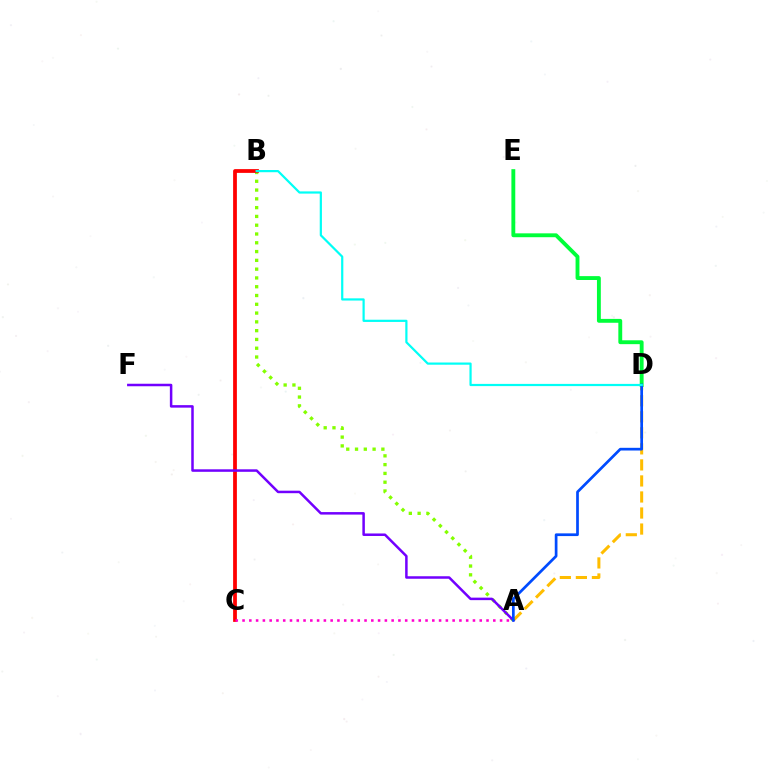{('A', 'D'): [{'color': '#ffbd00', 'line_style': 'dashed', 'thickness': 2.18}, {'color': '#004bff', 'line_style': 'solid', 'thickness': 1.95}], ('A', 'B'): [{'color': '#84ff00', 'line_style': 'dotted', 'thickness': 2.39}], ('D', 'E'): [{'color': '#00ff39', 'line_style': 'solid', 'thickness': 2.79}], ('B', 'C'): [{'color': '#ff0000', 'line_style': 'solid', 'thickness': 2.71}], ('A', 'C'): [{'color': '#ff00cf', 'line_style': 'dotted', 'thickness': 1.84}], ('A', 'F'): [{'color': '#7200ff', 'line_style': 'solid', 'thickness': 1.8}], ('B', 'D'): [{'color': '#00fff6', 'line_style': 'solid', 'thickness': 1.59}]}